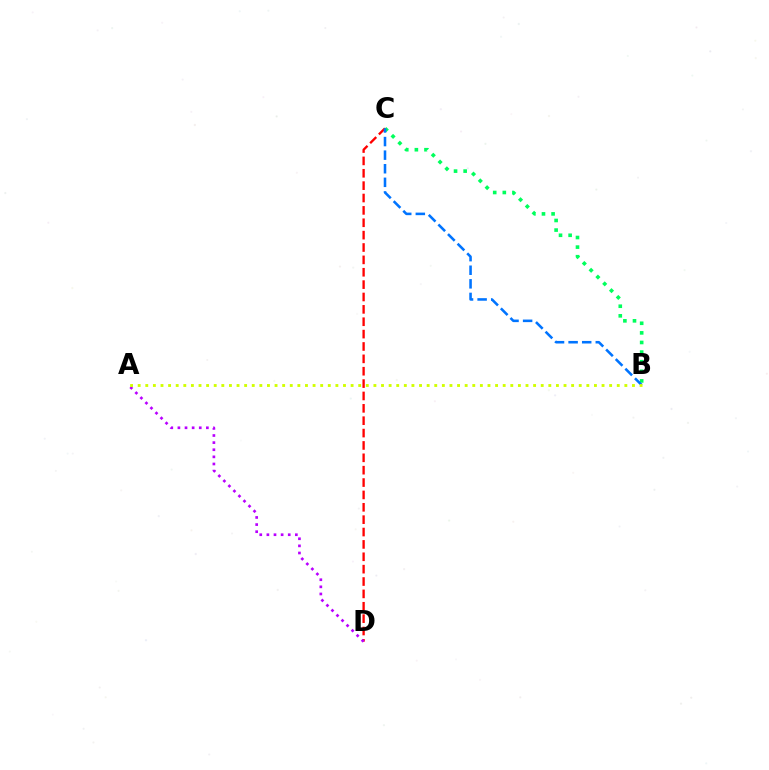{('C', 'D'): [{'color': '#ff0000', 'line_style': 'dashed', 'thickness': 1.68}], ('A', 'D'): [{'color': '#b900ff', 'line_style': 'dotted', 'thickness': 1.93}], ('B', 'C'): [{'color': '#00ff5c', 'line_style': 'dotted', 'thickness': 2.61}, {'color': '#0074ff', 'line_style': 'dashed', 'thickness': 1.85}], ('A', 'B'): [{'color': '#d1ff00', 'line_style': 'dotted', 'thickness': 2.07}]}